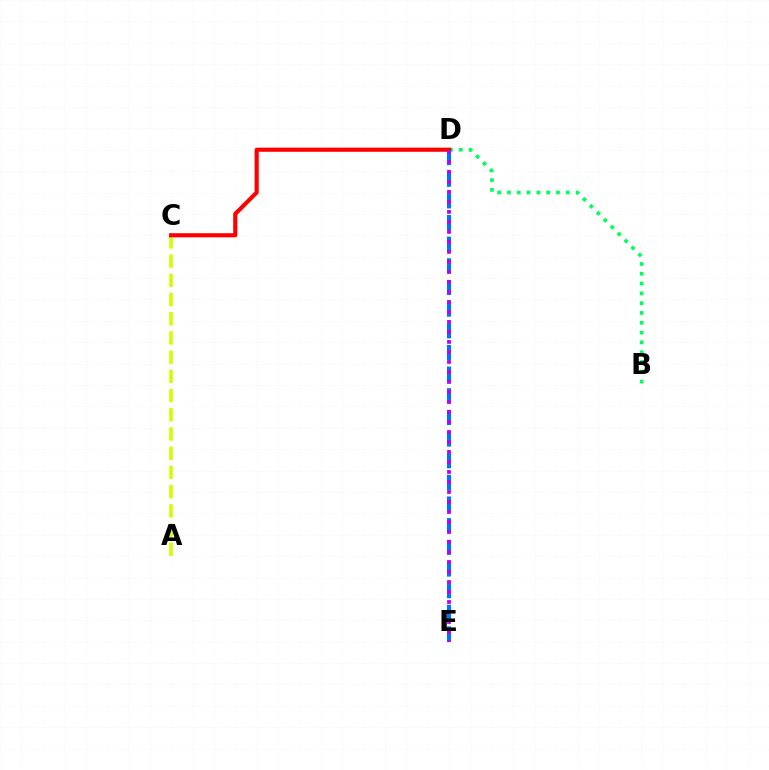{('B', 'D'): [{'color': '#00ff5c', 'line_style': 'dotted', 'thickness': 2.66}], ('A', 'C'): [{'color': '#d1ff00', 'line_style': 'dashed', 'thickness': 2.61}], ('C', 'D'): [{'color': '#ff0000', 'line_style': 'solid', 'thickness': 2.97}], ('D', 'E'): [{'color': '#0074ff', 'line_style': 'dashed', 'thickness': 2.94}, {'color': '#b900ff', 'line_style': 'dotted', 'thickness': 2.72}]}